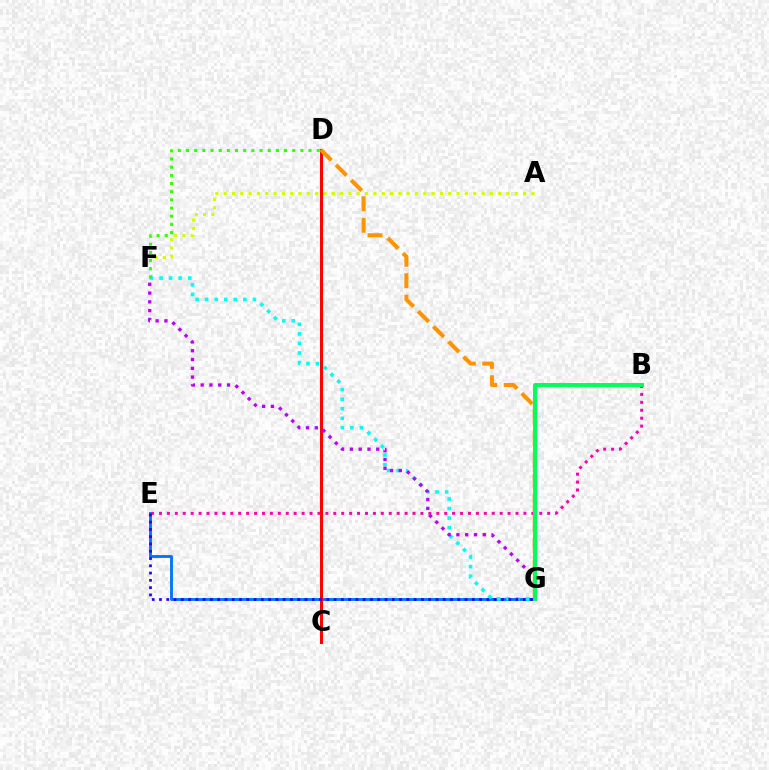{('A', 'F'): [{'color': '#d1ff00', 'line_style': 'dotted', 'thickness': 2.26}], ('E', 'G'): [{'color': '#0074ff', 'line_style': 'solid', 'thickness': 2.06}, {'color': '#2500ff', 'line_style': 'dotted', 'thickness': 1.98}], ('F', 'G'): [{'color': '#00fff6', 'line_style': 'dotted', 'thickness': 2.6}, {'color': '#b900ff', 'line_style': 'dotted', 'thickness': 2.39}], ('D', 'F'): [{'color': '#3dff00', 'line_style': 'dotted', 'thickness': 2.22}], ('B', 'E'): [{'color': '#ff00ac', 'line_style': 'dotted', 'thickness': 2.15}], ('C', 'D'): [{'color': '#ff0000', 'line_style': 'solid', 'thickness': 2.15}], ('D', 'G'): [{'color': '#ff9400', 'line_style': 'dashed', 'thickness': 2.91}], ('B', 'G'): [{'color': '#00ff5c', 'line_style': 'solid', 'thickness': 2.84}]}